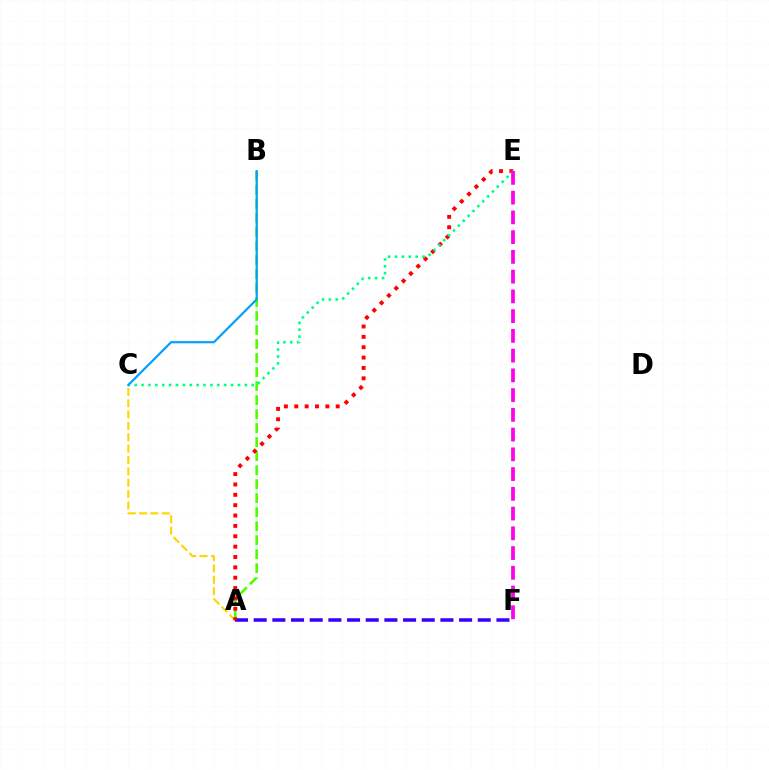{('A', 'B'): [{'color': '#4fff00', 'line_style': 'dashed', 'thickness': 1.9}], ('A', 'C'): [{'color': '#ffd500', 'line_style': 'dashed', 'thickness': 1.54}], ('A', 'F'): [{'color': '#3700ff', 'line_style': 'dashed', 'thickness': 2.54}], ('A', 'E'): [{'color': '#ff0000', 'line_style': 'dotted', 'thickness': 2.82}], ('C', 'E'): [{'color': '#00ff86', 'line_style': 'dotted', 'thickness': 1.87}], ('E', 'F'): [{'color': '#ff00ed', 'line_style': 'dashed', 'thickness': 2.68}], ('B', 'C'): [{'color': '#009eff', 'line_style': 'solid', 'thickness': 1.56}]}